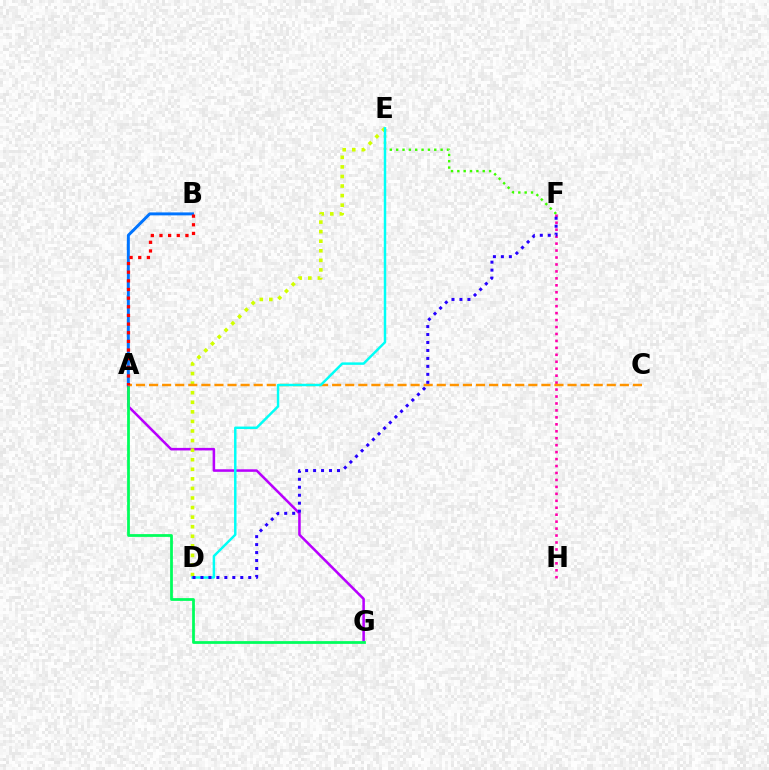{('E', 'F'): [{'color': '#3dff00', 'line_style': 'dotted', 'thickness': 1.73}], ('A', 'G'): [{'color': '#b900ff', 'line_style': 'solid', 'thickness': 1.83}, {'color': '#00ff5c', 'line_style': 'solid', 'thickness': 1.99}], ('D', 'E'): [{'color': '#d1ff00', 'line_style': 'dotted', 'thickness': 2.6}, {'color': '#00fff6', 'line_style': 'solid', 'thickness': 1.77}], ('F', 'H'): [{'color': '#ff00ac', 'line_style': 'dotted', 'thickness': 1.89}], ('A', 'B'): [{'color': '#0074ff', 'line_style': 'solid', 'thickness': 2.13}, {'color': '#ff0000', 'line_style': 'dotted', 'thickness': 2.35}], ('A', 'C'): [{'color': '#ff9400', 'line_style': 'dashed', 'thickness': 1.78}], ('D', 'F'): [{'color': '#2500ff', 'line_style': 'dotted', 'thickness': 2.16}]}